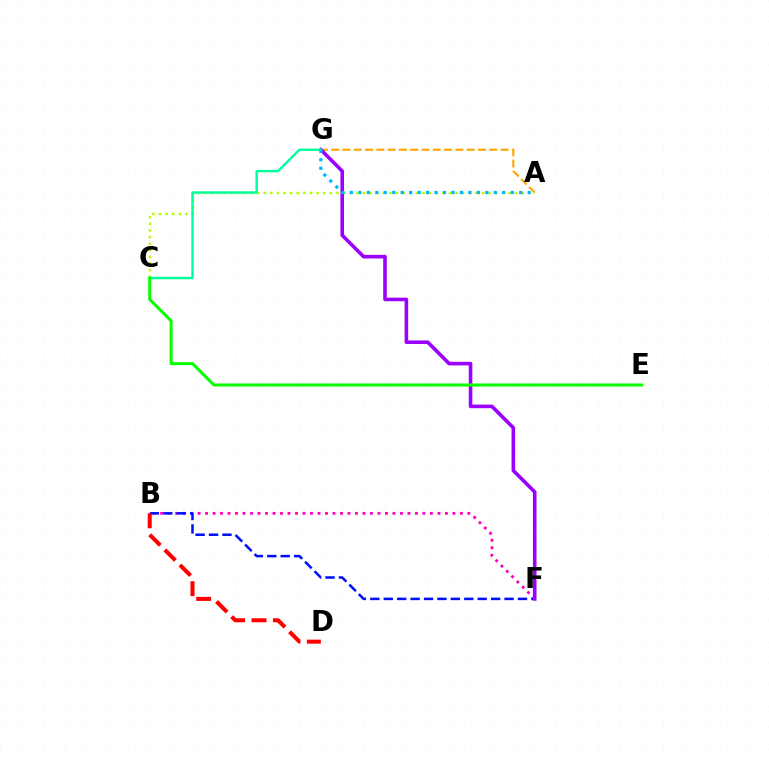{('B', 'F'): [{'color': '#ff00bd', 'line_style': 'dotted', 'thickness': 2.04}, {'color': '#0010ff', 'line_style': 'dashed', 'thickness': 1.82}], ('A', 'G'): [{'color': '#ffa500', 'line_style': 'dashed', 'thickness': 1.53}, {'color': '#00b5ff', 'line_style': 'dotted', 'thickness': 2.3}], ('A', 'C'): [{'color': '#b3ff00', 'line_style': 'dotted', 'thickness': 1.8}], ('F', 'G'): [{'color': '#9b00ff', 'line_style': 'solid', 'thickness': 2.59}], ('C', 'G'): [{'color': '#00ff9d', 'line_style': 'solid', 'thickness': 1.74}], ('C', 'E'): [{'color': '#08ff00', 'line_style': 'solid', 'thickness': 2.17}], ('B', 'D'): [{'color': '#ff0000', 'line_style': 'dashed', 'thickness': 2.91}]}